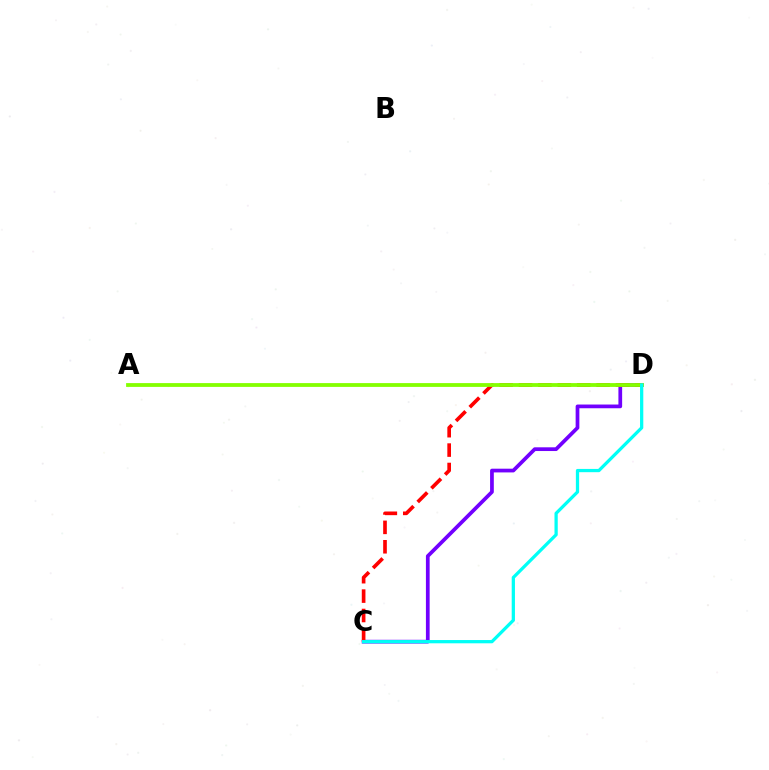{('C', 'D'): [{'color': '#7200ff', 'line_style': 'solid', 'thickness': 2.68}, {'color': '#ff0000', 'line_style': 'dashed', 'thickness': 2.64}, {'color': '#00fff6', 'line_style': 'solid', 'thickness': 2.35}], ('A', 'D'): [{'color': '#84ff00', 'line_style': 'solid', 'thickness': 2.73}]}